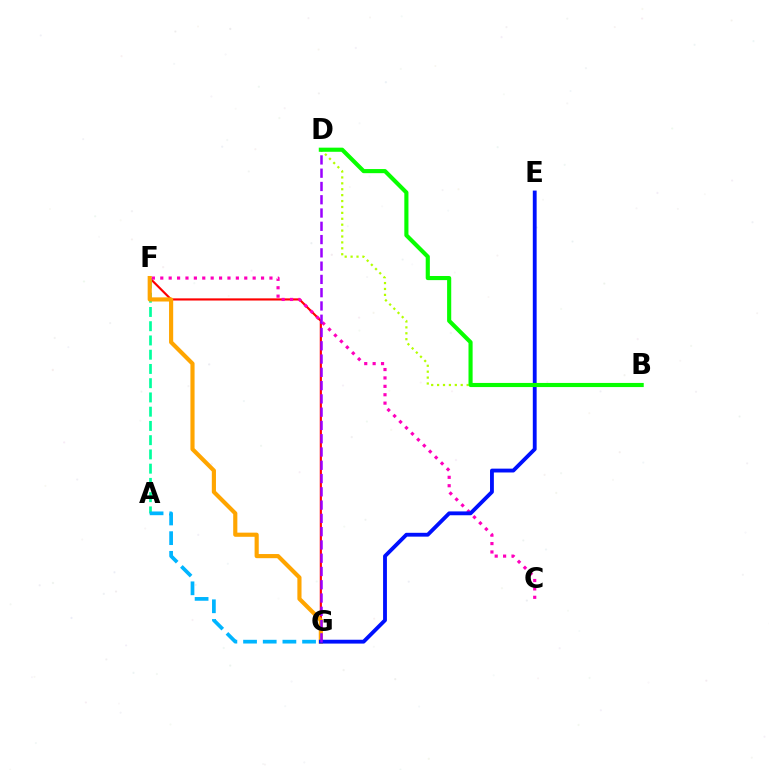{('F', 'G'): [{'color': '#ff0000', 'line_style': 'solid', 'thickness': 1.56}, {'color': '#ffa500', 'line_style': 'solid', 'thickness': 2.98}], ('A', 'F'): [{'color': '#00ff9d', 'line_style': 'dashed', 'thickness': 1.94}], ('B', 'D'): [{'color': '#b3ff00', 'line_style': 'dotted', 'thickness': 1.61}, {'color': '#08ff00', 'line_style': 'solid', 'thickness': 2.97}], ('C', 'F'): [{'color': '#ff00bd', 'line_style': 'dotted', 'thickness': 2.28}], ('E', 'G'): [{'color': '#0010ff', 'line_style': 'solid', 'thickness': 2.76}], ('A', 'G'): [{'color': '#00b5ff', 'line_style': 'dashed', 'thickness': 2.67}], ('D', 'G'): [{'color': '#9b00ff', 'line_style': 'dashed', 'thickness': 1.8}]}